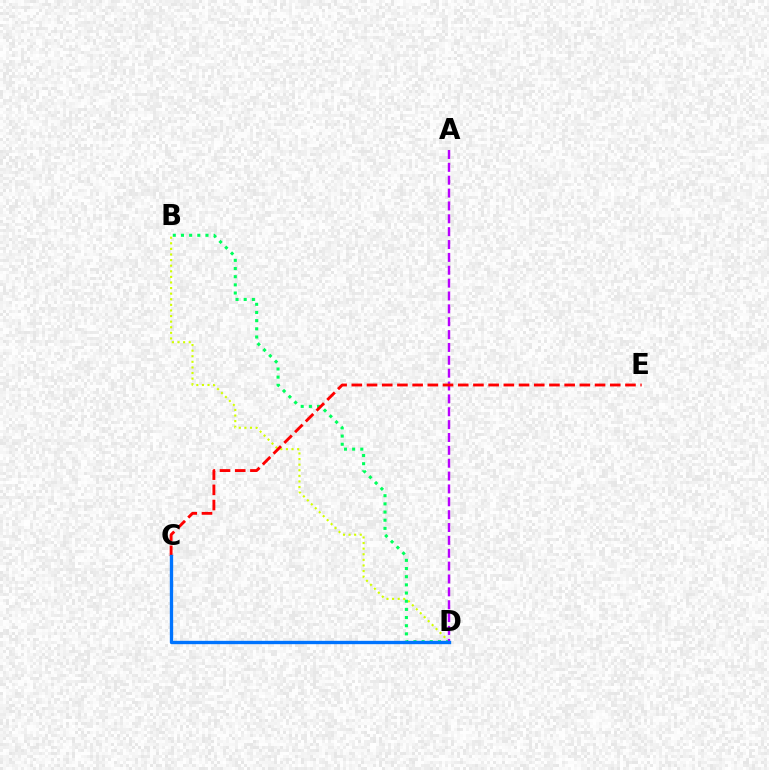{('B', 'D'): [{'color': '#d1ff00', 'line_style': 'dotted', 'thickness': 1.52}, {'color': '#00ff5c', 'line_style': 'dotted', 'thickness': 2.22}], ('A', 'D'): [{'color': '#b900ff', 'line_style': 'dashed', 'thickness': 1.75}], ('C', 'E'): [{'color': '#ff0000', 'line_style': 'dashed', 'thickness': 2.07}], ('C', 'D'): [{'color': '#0074ff', 'line_style': 'solid', 'thickness': 2.41}]}